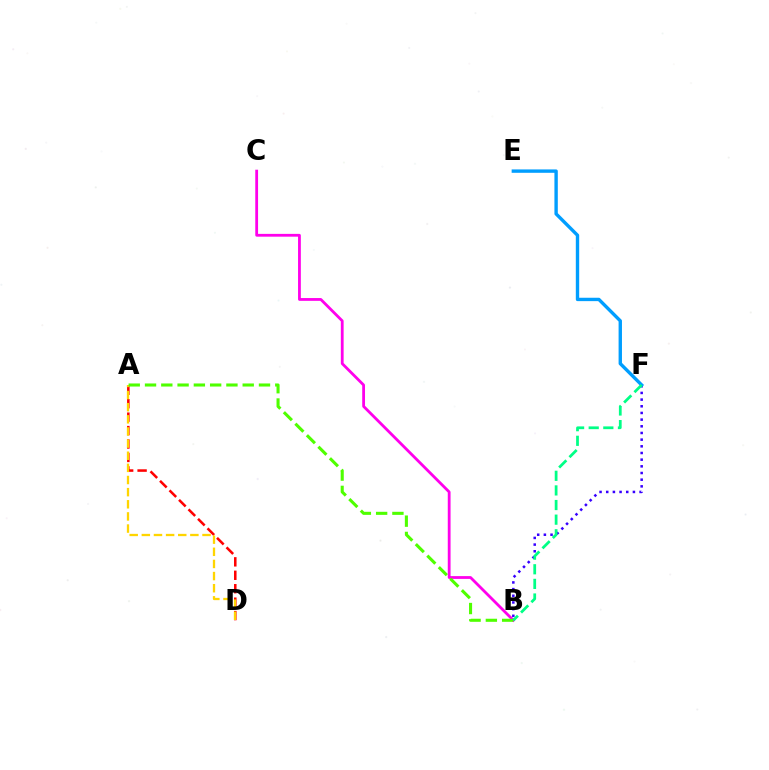{('B', 'F'): [{'color': '#3700ff', 'line_style': 'dotted', 'thickness': 1.81}, {'color': '#00ff86', 'line_style': 'dashed', 'thickness': 1.99}], ('A', 'D'): [{'color': '#ff0000', 'line_style': 'dashed', 'thickness': 1.83}, {'color': '#ffd500', 'line_style': 'dashed', 'thickness': 1.65}], ('B', 'C'): [{'color': '#ff00ed', 'line_style': 'solid', 'thickness': 2.01}], ('E', 'F'): [{'color': '#009eff', 'line_style': 'solid', 'thickness': 2.43}], ('A', 'B'): [{'color': '#4fff00', 'line_style': 'dashed', 'thickness': 2.21}]}